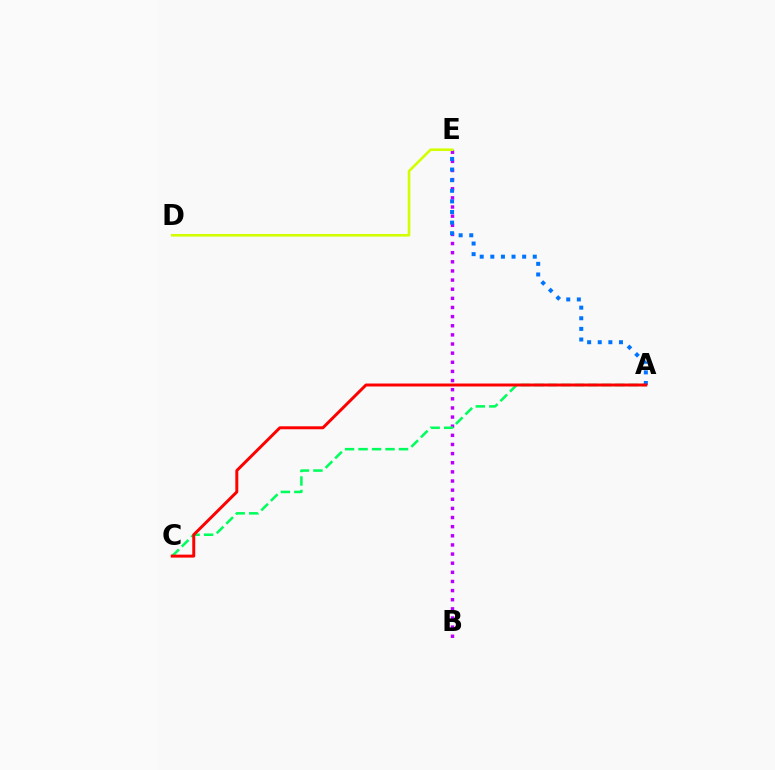{('B', 'E'): [{'color': '#b900ff', 'line_style': 'dotted', 'thickness': 2.48}], ('A', 'C'): [{'color': '#00ff5c', 'line_style': 'dashed', 'thickness': 1.83}, {'color': '#ff0000', 'line_style': 'solid', 'thickness': 2.13}], ('A', 'E'): [{'color': '#0074ff', 'line_style': 'dotted', 'thickness': 2.88}], ('D', 'E'): [{'color': '#d1ff00', 'line_style': 'solid', 'thickness': 1.88}]}